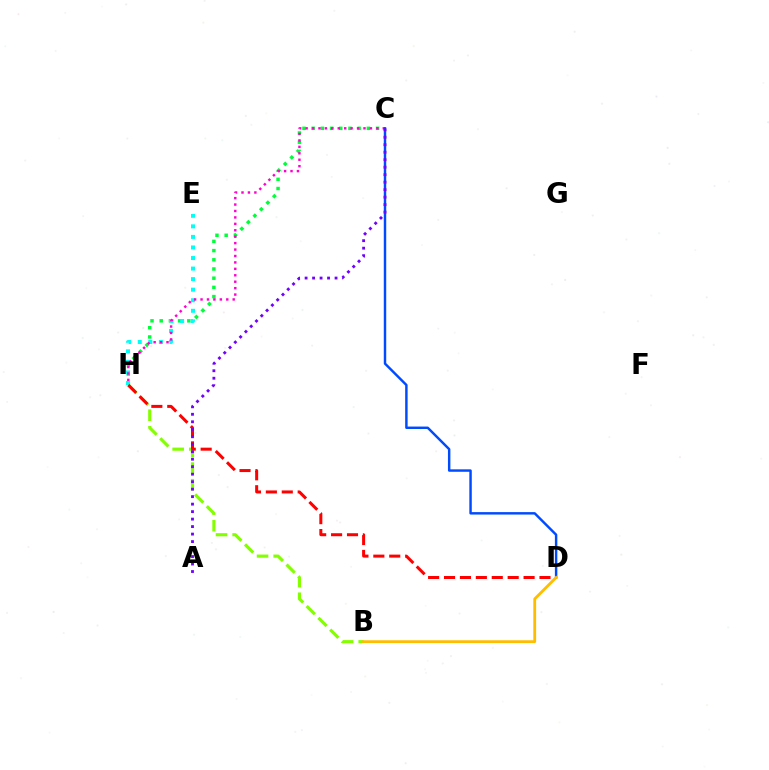{('C', 'H'): [{'color': '#00ff39', 'line_style': 'dotted', 'thickness': 2.5}, {'color': '#ff00cf', 'line_style': 'dotted', 'thickness': 1.75}], ('E', 'H'): [{'color': '#00fff6', 'line_style': 'dotted', 'thickness': 2.87}], ('C', 'D'): [{'color': '#004bff', 'line_style': 'solid', 'thickness': 1.76}], ('B', 'H'): [{'color': '#84ff00', 'line_style': 'dashed', 'thickness': 2.26}], ('D', 'H'): [{'color': '#ff0000', 'line_style': 'dashed', 'thickness': 2.16}], ('B', 'D'): [{'color': '#ffbd00', 'line_style': 'solid', 'thickness': 2.03}], ('A', 'C'): [{'color': '#7200ff', 'line_style': 'dotted', 'thickness': 2.03}]}